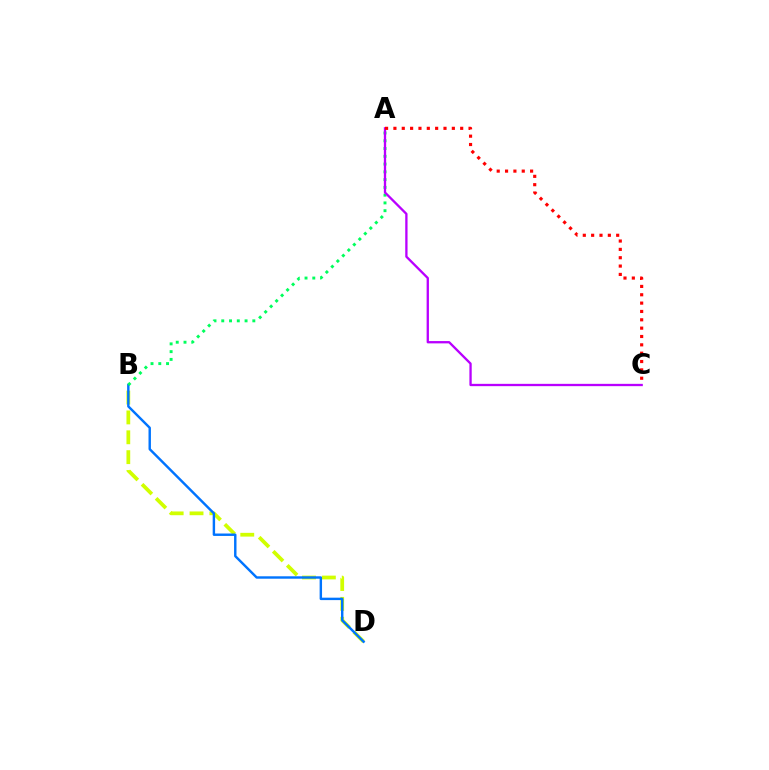{('B', 'D'): [{'color': '#d1ff00', 'line_style': 'dashed', 'thickness': 2.7}, {'color': '#0074ff', 'line_style': 'solid', 'thickness': 1.75}], ('A', 'B'): [{'color': '#00ff5c', 'line_style': 'dotted', 'thickness': 2.11}], ('A', 'C'): [{'color': '#b900ff', 'line_style': 'solid', 'thickness': 1.66}, {'color': '#ff0000', 'line_style': 'dotted', 'thickness': 2.27}]}